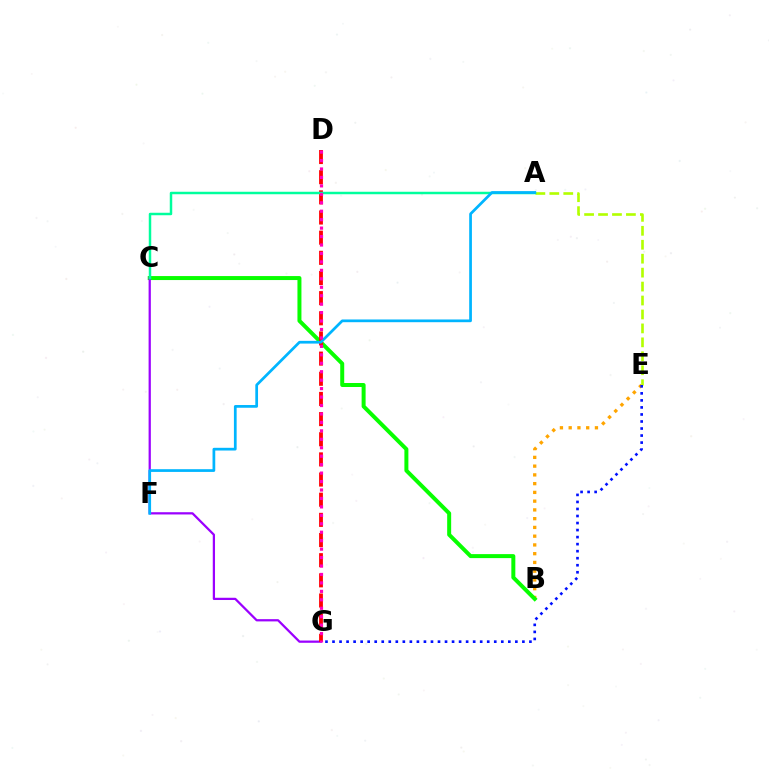{('B', 'E'): [{'color': '#ffa500', 'line_style': 'dotted', 'thickness': 2.38}], ('A', 'E'): [{'color': '#b3ff00', 'line_style': 'dashed', 'thickness': 1.89}], ('B', 'C'): [{'color': '#08ff00', 'line_style': 'solid', 'thickness': 2.87}], ('E', 'G'): [{'color': '#0010ff', 'line_style': 'dotted', 'thickness': 1.91}], ('C', 'G'): [{'color': '#9b00ff', 'line_style': 'solid', 'thickness': 1.62}], ('D', 'G'): [{'color': '#ff0000', 'line_style': 'dashed', 'thickness': 2.74}, {'color': '#ff00bd', 'line_style': 'dotted', 'thickness': 2.3}], ('A', 'C'): [{'color': '#00ff9d', 'line_style': 'solid', 'thickness': 1.79}], ('A', 'F'): [{'color': '#00b5ff', 'line_style': 'solid', 'thickness': 1.96}]}